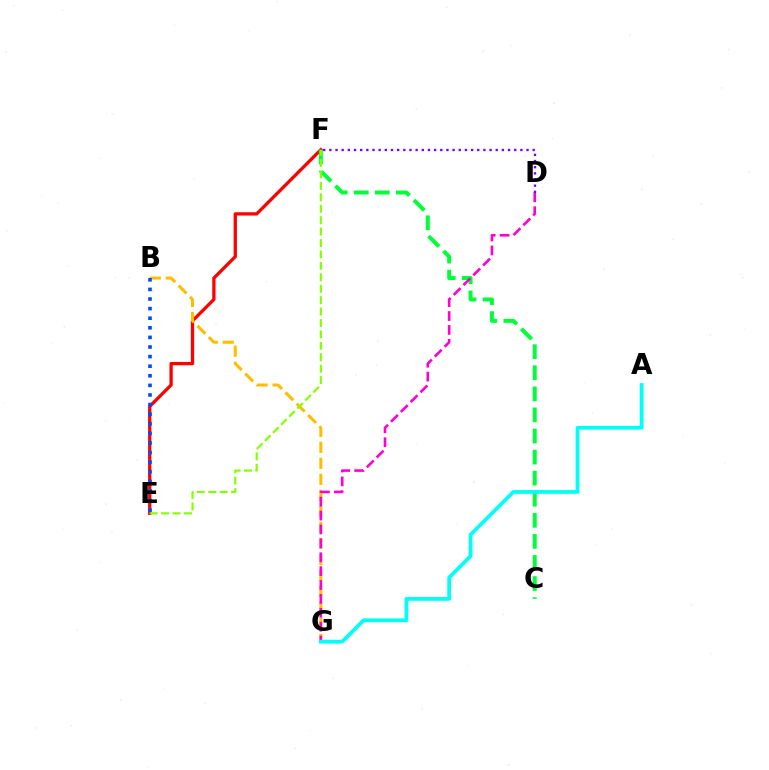{('E', 'F'): [{'color': '#ff0000', 'line_style': 'solid', 'thickness': 2.37}, {'color': '#84ff00', 'line_style': 'dashed', 'thickness': 1.55}], ('B', 'G'): [{'color': '#ffbd00', 'line_style': 'dashed', 'thickness': 2.17}], ('C', 'F'): [{'color': '#00ff39', 'line_style': 'dashed', 'thickness': 2.86}], ('D', 'G'): [{'color': '#ff00cf', 'line_style': 'dashed', 'thickness': 1.89}], ('A', 'G'): [{'color': '#00fff6', 'line_style': 'solid', 'thickness': 2.71}], ('D', 'F'): [{'color': '#7200ff', 'line_style': 'dotted', 'thickness': 1.67}], ('B', 'E'): [{'color': '#004bff', 'line_style': 'dotted', 'thickness': 2.61}]}